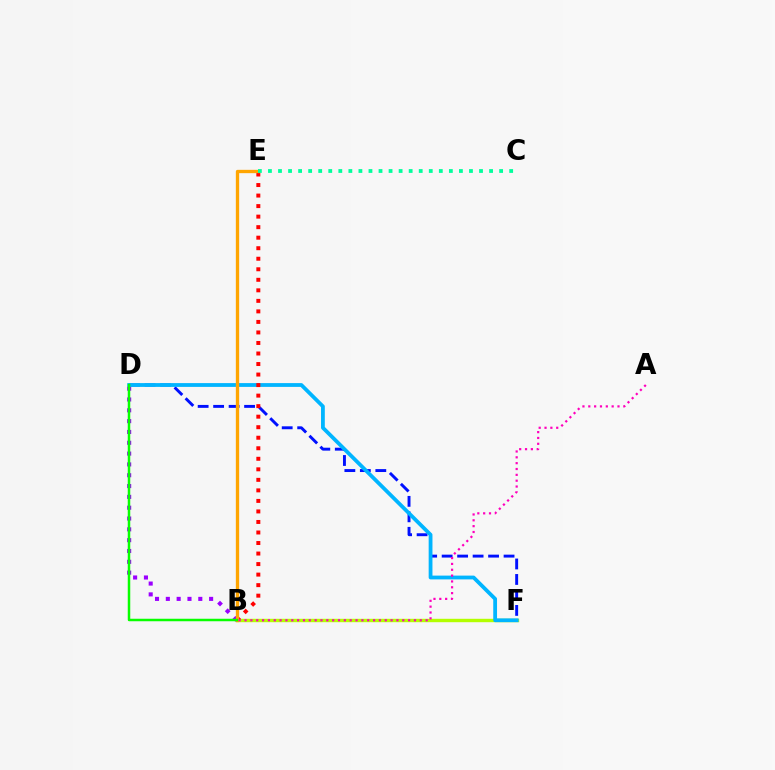{('D', 'F'): [{'color': '#0010ff', 'line_style': 'dashed', 'thickness': 2.1}, {'color': '#00b5ff', 'line_style': 'solid', 'thickness': 2.73}], ('B', 'F'): [{'color': '#b3ff00', 'line_style': 'solid', 'thickness': 2.45}], ('B', 'D'): [{'color': '#9b00ff', 'line_style': 'dotted', 'thickness': 2.94}, {'color': '#08ff00', 'line_style': 'solid', 'thickness': 1.8}], ('B', 'E'): [{'color': '#ff0000', 'line_style': 'dotted', 'thickness': 2.86}, {'color': '#ffa500', 'line_style': 'solid', 'thickness': 2.39}], ('A', 'B'): [{'color': '#ff00bd', 'line_style': 'dotted', 'thickness': 1.59}], ('C', 'E'): [{'color': '#00ff9d', 'line_style': 'dotted', 'thickness': 2.73}]}